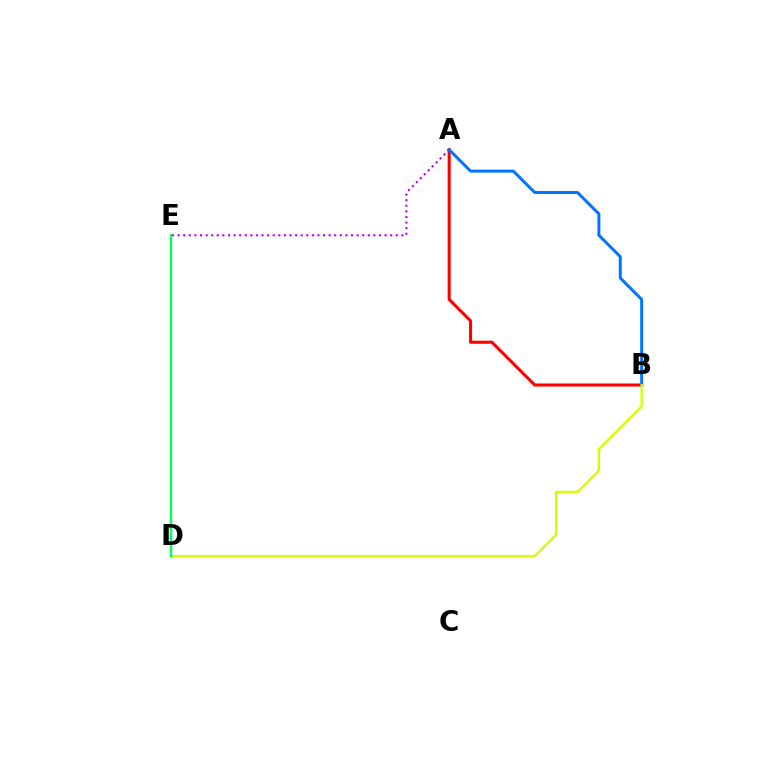{('A', 'B'): [{'color': '#ff0000', 'line_style': 'solid', 'thickness': 2.2}, {'color': '#0074ff', 'line_style': 'solid', 'thickness': 2.13}], ('A', 'E'): [{'color': '#b900ff', 'line_style': 'dotted', 'thickness': 1.52}], ('B', 'D'): [{'color': '#d1ff00', 'line_style': 'solid', 'thickness': 1.69}], ('D', 'E'): [{'color': '#00ff5c', 'line_style': 'solid', 'thickness': 1.76}]}